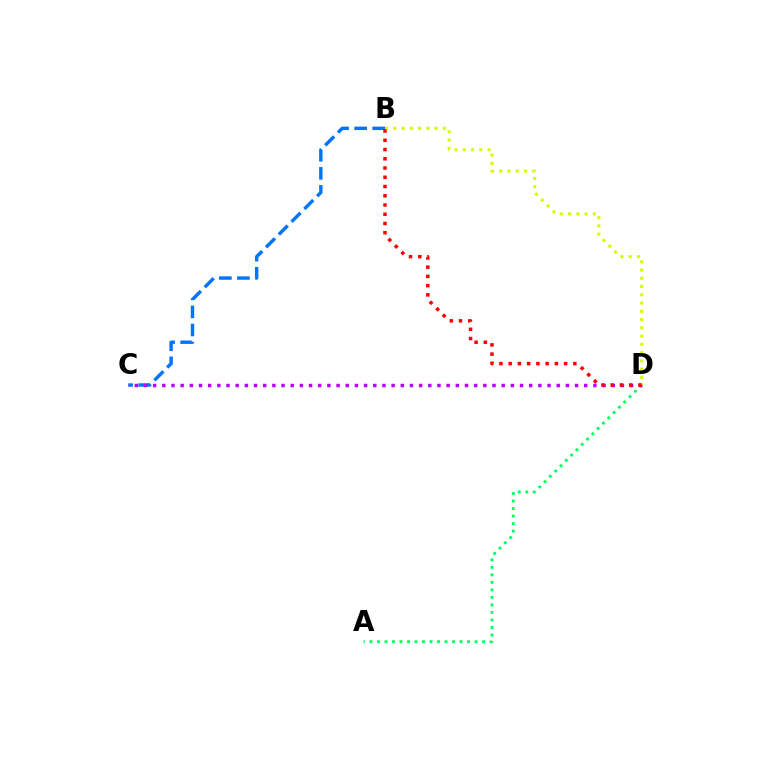{('A', 'D'): [{'color': '#00ff5c', 'line_style': 'dotted', 'thickness': 2.04}], ('B', 'C'): [{'color': '#0074ff', 'line_style': 'dashed', 'thickness': 2.45}], ('C', 'D'): [{'color': '#b900ff', 'line_style': 'dotted', 'thickness': 2.49}], ('B', 'D'): [{'color': '#d1ff00', 'line_style': 'dotted', 'thickness': 2.24}, {'color': '#ff0000', 'line_style': 'dotted', 'thickness': 2.51}]}